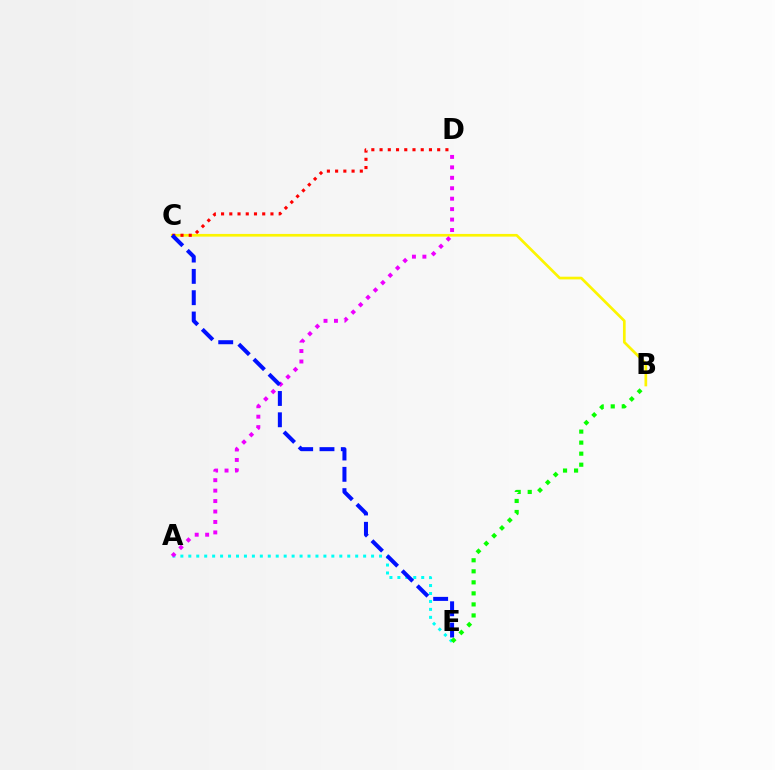{('B', 'C'): [{'color': '#fcf500', 'line_style': 'solid', 'thickness': 1.94}], ('A', 'E'): [{'color': '#00fff6', 'line_style': 'dotted', 'thickness': 2.16}], ('A', 'D'): [{'color': '#ee00ff', 'line_style': 'dotted', 'thickness': 2.84}], ('C', 'D'): [{'color': '#ff0000', 'line_style': 'dotted', 'thickness': 2.24}], ('C', 'E'): [{'color': '#0010ff', 'line_style': 'dashed', 'thickness': 2.9}], ('B', 'E'): [{'color': '#08ff00', 'line_style': 'dotted', 'thickness': 3.0}]}